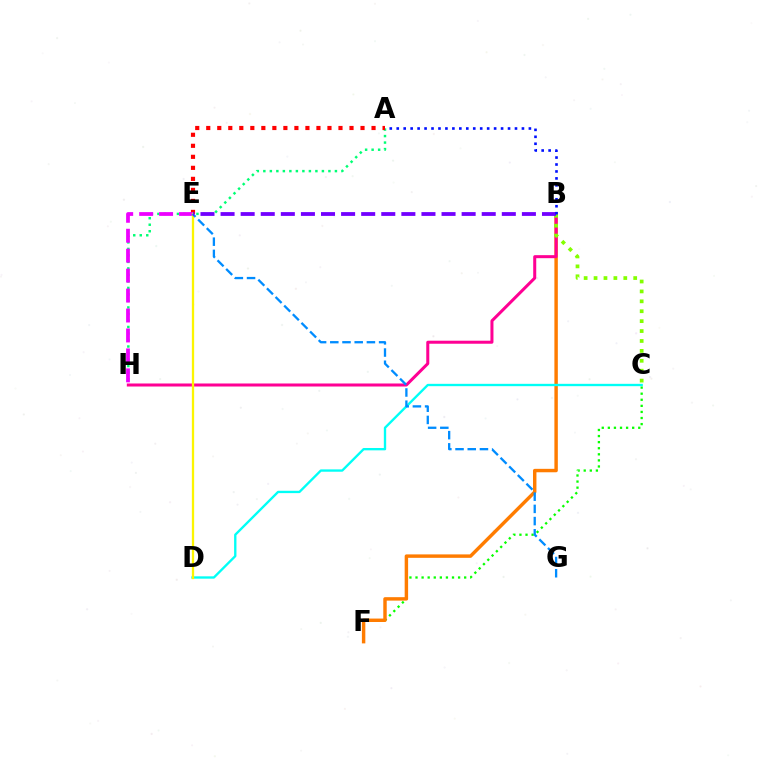{('C', 'F'): [{'color': '#08ff00', 'line_style': 'dotted', 'thickness': 1.65}], ('B', 'F'): [{'color': '#ff7c00', 'line_style': 'solid', 'thickness': 2.48}], ('A', 'H'): [{'color': '#00ff74', 'line_style': 'dotted', 'thickness': 1.77}], ('B', 'H'): [{'color': '#ff0094', 'line_style': 'solid', 'thickness': 2.18}], ('A', 'E'): [{'color': '#ff0000', 'line_style': 'dotted', 'thickness': 2.99}], ('E', 'H'): [{'color': '#ee00ff', 'line_style': 'dashed', 'thickness': 2.71}], ('C', 'D'): [{'color': '#00fff6', 'line_style': 'solid', 'thickness': 1.69}], ('D', 'E'): [{'color': '#fcf500', 'line_style': 'solid', 'thickness': 1.65}], ('B', 'C'): [{'color': '#84ff00', 'line_style': 'dotted', 'thickness': 2.69}], ('E', 'G'): [{'color': '#008cff', 'line_style': 'dashed', 'thickness': 1.66}], ('B', 'E'): [{'color': '#7200ff', 'line_style': 'dashed', 'thickness': 2.73}], ('A', 'B'): [{'color': '#0010ff', 'line_style': 'dotted', 'thickness': 1.89}]}